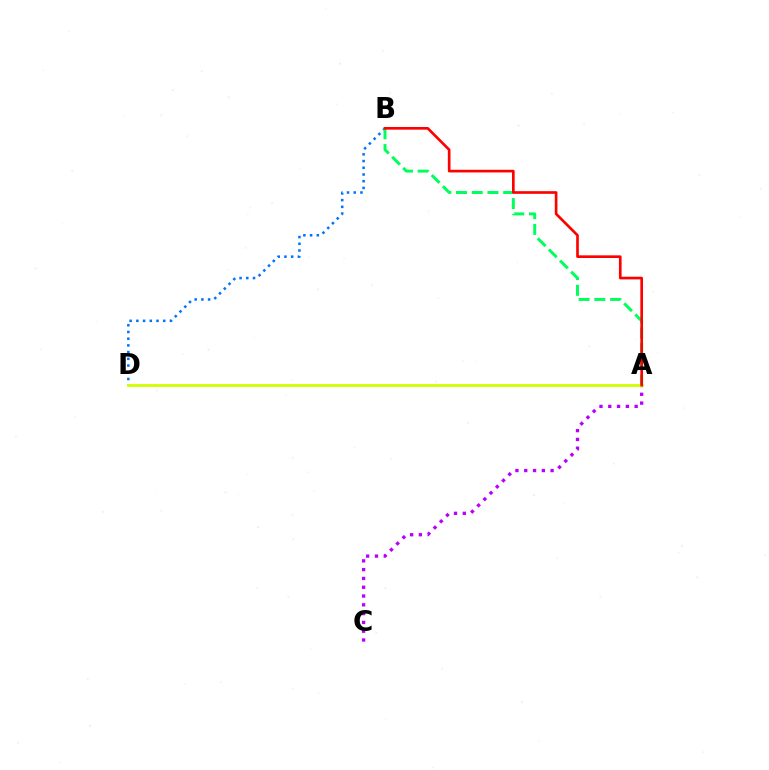{('A', 'C'): [{'color': '#b900ff', 'line_style': 'dotted', 'thickness': 2.39}], ('B', 'D'): [{'color': '#0074ff', 'line_style': 'dotted', 'thickness': 1.83}], ('A', 'B'): [{'color': '#00ff5c', 'line_style': 'dashed', 'thickness': 2.14}, {'color': '#ff0000', 'line_style': 'solid', 'thickness': 1.92}], ('A', 'D'): [{'color': '#d1ff00', 'line_style': 'solid', 'thickness': 2.04}]}